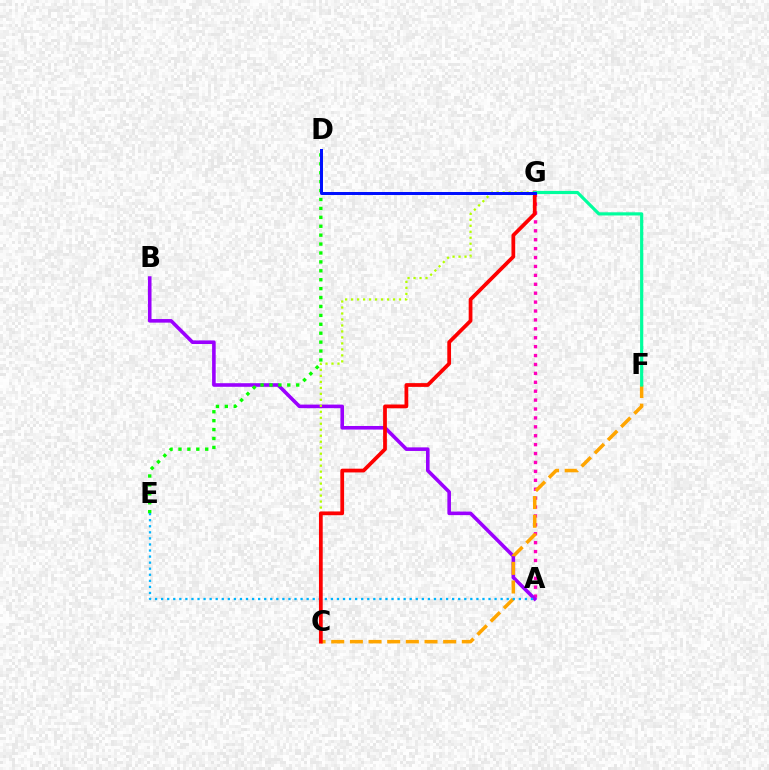{('A', 'G'): [{'color': '#ff00bd', 'line_style': 'dotted', 'thickness': 2.42}], ('A', 'B'): [{'color': '#9b00ff', 'line_style': 'solid', 'thickness': 2.58}], ('C', 'F'): [{'color': '#ffa500', 'line_style': 'dashed', 'thickness': 2.53}], ('C', 'G'): [{'color': '#b3ff00', 'line_style': 'dotted', 'thickness': 1.63}, {'color': '#ff0000', 'line_style': 'solid', 'thickness': 2.7}], ('D', 'E'): [{'color': '#08ff00', 'line_style': 'dotted', 'thickness': 2.42}], ('A', 'E'): [{'color': '#00b5ff', 'line_style': 'dotted', 'thickness': 1.65}], ('F', 'G'): [{'color': '#00ff9d', 'line_style': 'solid', 'thickness': 2.29}], ('D', 'G'): [{'color': '#0010ff', 'line_style': 'solid', 'thickness': 2.15}]}